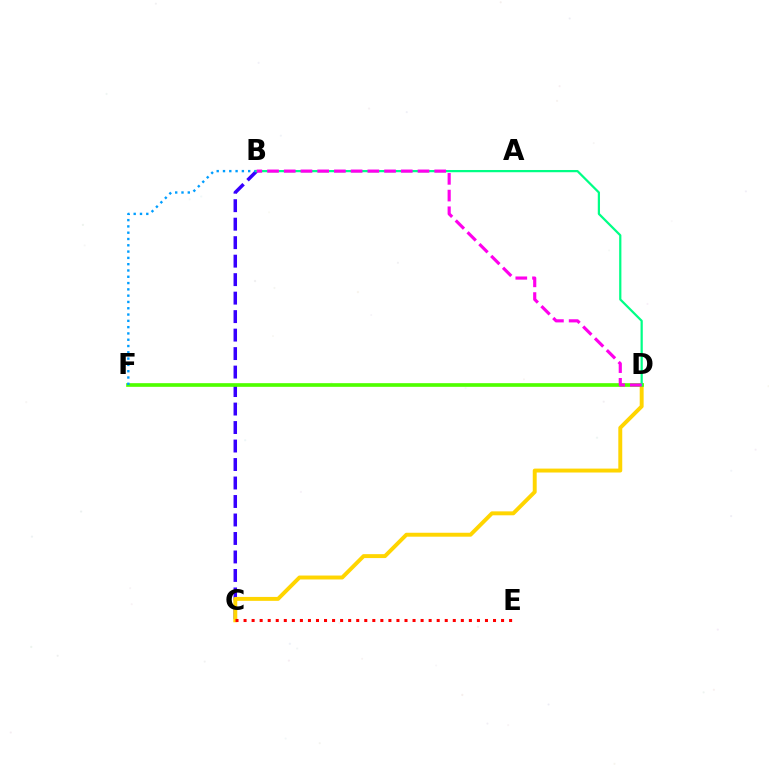{('B', 'C'): [{'color': '#3700ff', 'line_style': 'dashed', 'thickness': 2.51}], ('C', 'D'): [{'color': '#ffd500', 'line_style': 'solid', 'thickness': 2.83}], ('D', 'F'): [{'color': '#4fff00', 'line_style': 'solid', 'thickness': 2.64}], ('B', 'F'): [{'color': '#009eff', 'line_style': 'dotted', 'thickness': 1.71}], ('C', 'E'): [{'color': '#ff0000', 'line_style': 'dotted', 'thickness': 2.19}], ('B', 'D'): [{'color': '#00ff86', 'line_style': 'solid', 'thickness': 1.6}, {'color': '#ff00ed', 'line_style': 'dashed', 'thickness': 2.27}]}